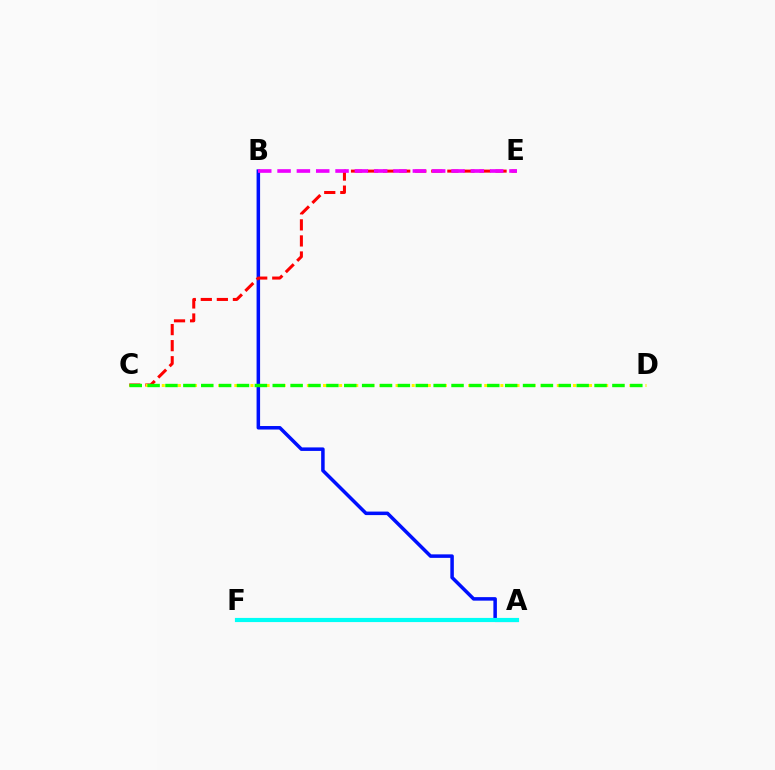{('A', 'B'): [{'color': '#0010ff', 'line_style': 'solid', 'thickness': 2.53}], ('A', 'F'): [{'color': '#00fff6', 'line_style': 'solid', 'thickness': 2.99}], ('C', 'E'): [{'color': '#ff0000', 'line_style': 'dashed', 'thickness': 2.18}], ('C', 'D'): [{'color': '#fcf500', 'line_style': 'dotted', 'thickness': 2.19}, {'color': '#08ff00', 'line_style': 'dashed', 'thickness': 2.43}], ('B', 'E'): [{'color': '#ee00ff', 'line_style': 'dashed', 'thickness': 2.63}]}